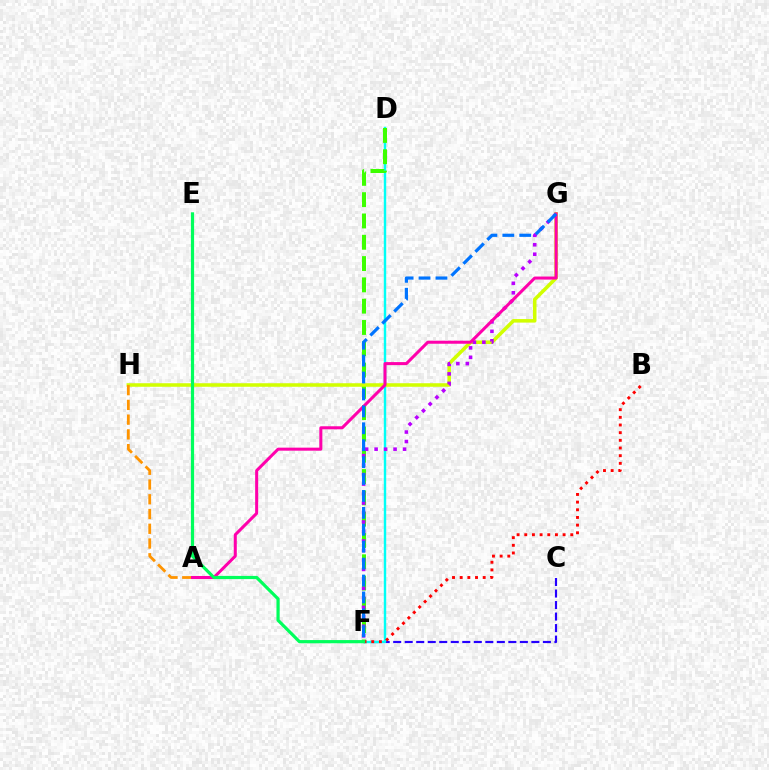{('C', 'F'): [{'color': '#2500ff', 'line_style': 'dashed', 'thickness': 1.56}], ('D', 'F'): [{'color': '#00fff6', 'line_style': 'solid', 'thickness': 1.74}, {'color': '#3dff00', 'line_style': 'dashed', 'thickness': 2.89}], ('G', 'H'): [{'color': '#d1ff00', 'line_style': 'solid', 'thickness': 2.55}], ('A', 'H'): [{'color': '#ff9400', 'line_style': 'dashed', 'thickness': 2.0}], ('F', 'G'): [{'color': '#b900ff', 'line_style': 'dotted', 'thickness': 2.58}, {'color': '#0074ff', 'line_style': 'dashed', 'thickness': 2.3}], ('A', 'G'): [{'color': '#ff00ac', 'line_style': 'solid', 'thickness': 2.18}], ('B', 'F'): [{'color': '#ff0000', 'line_style': 'dotted', 'thickness': 2.08}], ('E', 'F'): [{'color': '#00ff5c', 'line_style': 'solid', 'thickness': 2.3}]}